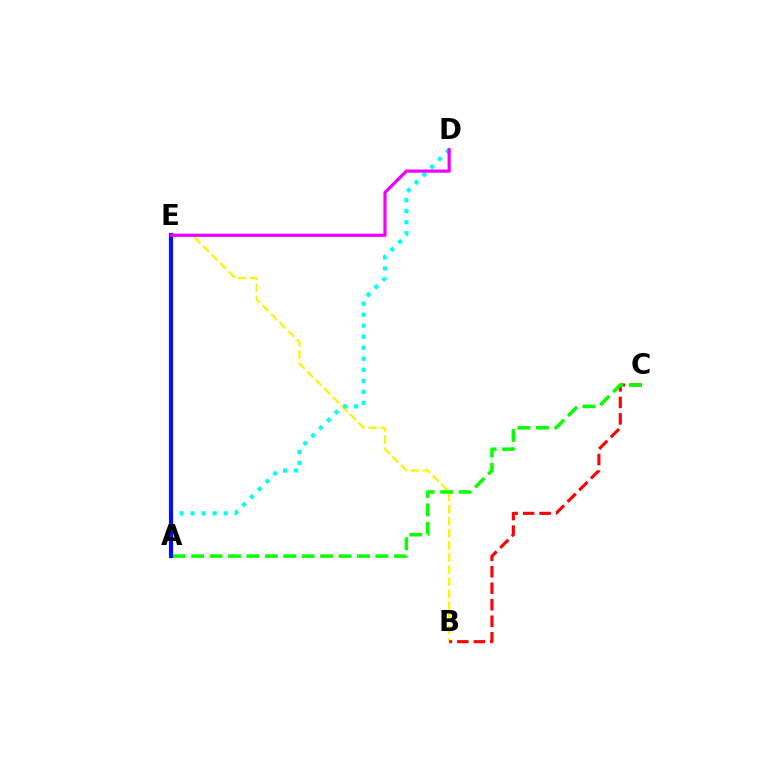{('B', 'E'): [{'color': '#fcf500', 'line_style': 'dashed', 'thickness': 1.64}], ('A', 'D'): [{'color': '#00fff6', 'line_style': 'dotted', 'thickness': 2.99}], ('B', 'C'): [{'color': '#ff0000', 'line_style': 'dashed', 'thickness': 2.24}], ('A', 'C'): [{'color': '#08ff00', 'line_style': 'dashed', 'thickness': 2.5}], ('A', 'E'): [{'color': '#0010ff', 'line_style': 'solid', 'thickness': 2.99}], ('D', 'E'): [{'color': '#ee00ff', 'line_style': 'solid', 'thickness': 2.31}]}